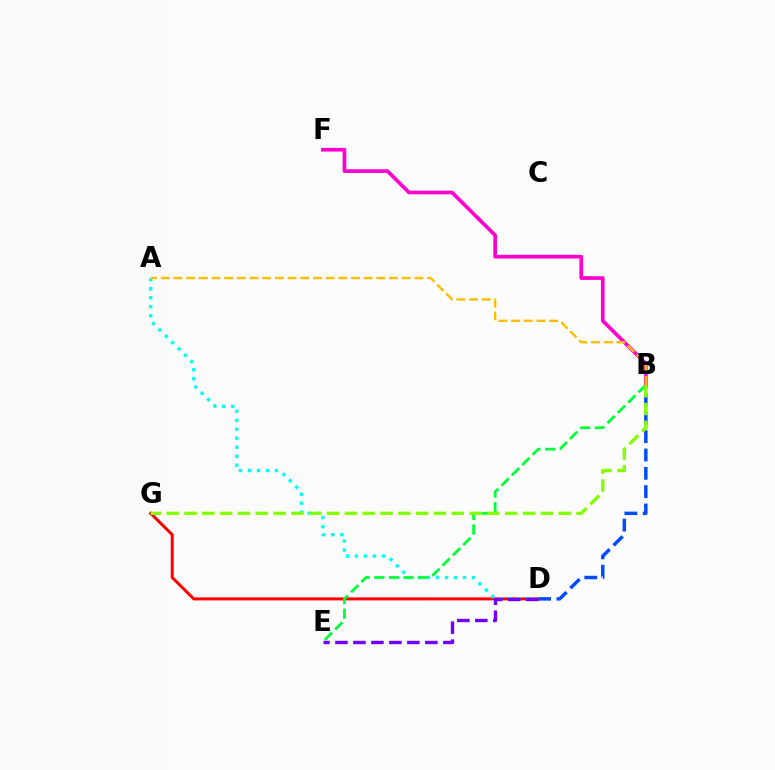{('B', 'D'): [{'color': '#004bff', 'line_style': 'dashed', 'thickness': 2.49}], ('D', 'G'): [{'color': '#ff0000', 'line_style': 'solid', 'thickness': 2.17}], ('A', 'D'): [{'color': '#00fff6', 'line_style': 'dotted', 'thickness': 2.44}], ('B', 'E'): [{'color': '#00ff39', 'line_style': 'dashed', 'thickness': 1.99}], ('D', 'E'): [{'color': '#7200ff', 'line_style': 'dashed', 'thickness': 2.44}], ('B', 'F'): [{'color': '#ff00cf', 'line_style': 'solid', 'thickness': 2.65}], ('B', 'G'): [{'color': '#84ff00', 'line_style': 'dashed', 'thickness': 2.42}], ('A', 'B'): [{'color': '#ffbd00', 'line_style': 'dashed', 'thickness': 1.72}]}